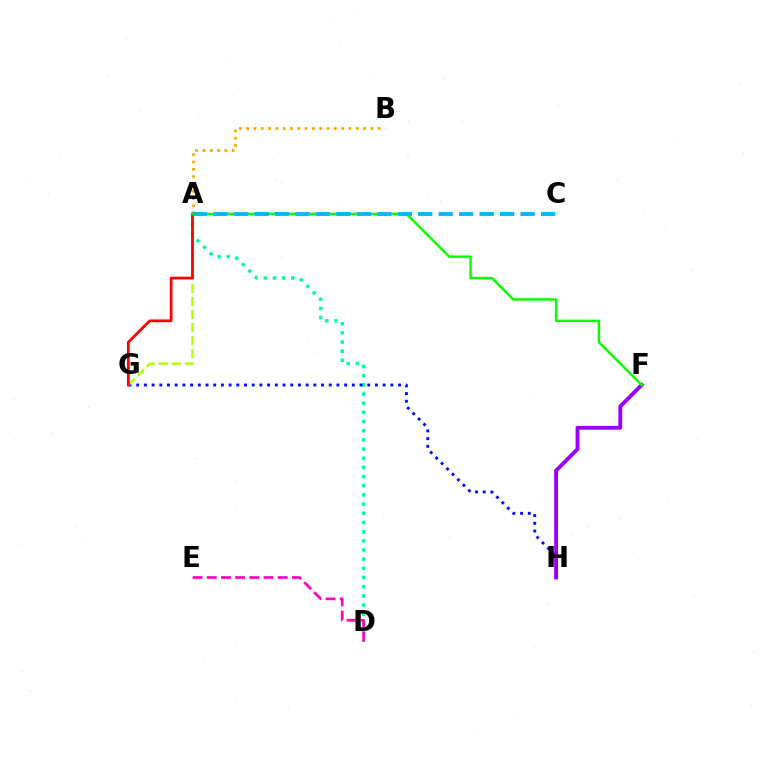{('A', 'B'): [{'color': '#ffa500', 'line_style': 'dotted', 'thickness': 1.98}], ('A', 'D'): [{'color': '#00ff9d', 'line_style': 'dotted', 'thickness': 2.49}], ('G', 'H'): [{'color': '#0010ff', 'line_style': 'dotted', 'thickness': 2.09}], ('D', 'E'): [{'color': '#ff00bd', 'line_style': 'dashed', 'thickness': 1.93}], ('A', 'G'): [{'color': '#b3ff00', 'line_style': 'dashed', 'thickness': 1.77}, {'color': '#ff0000', 'line_style': 'solid', 'thickness': 1.99}], ('F', 'H'): [{'color': '#9b00ff', 'line_style': 'solid', 'thickness': 2.78}], ('A', 'F'): [{'color': '#08ff00', 'line_style': 'solid', 'thickness': 1.78}], ('A', 'C'): [{'color': '#00b5ff', 'line_style': 'dashed', 'thickness': 2.78}]}